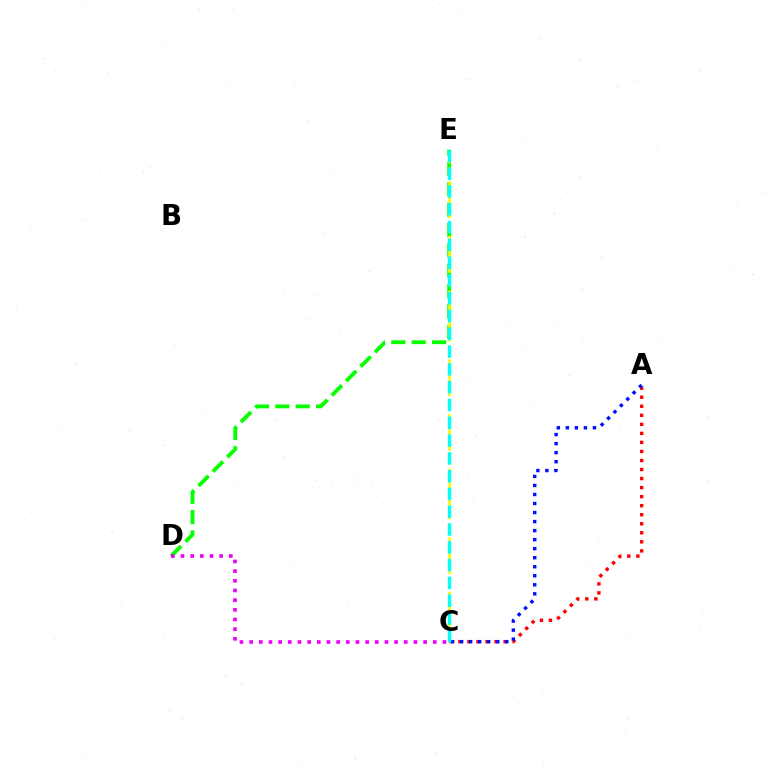{('A', 'C'): [{'color': '#ff0000', 'line_style': 'dotted', 'thickness': 2.46}, {'color': '#0010ff', 'line_style': 'dotted', 'thickness': 2.45}], ('D', 'E'): [{'color': '#08ff00', 'line_style': 'dashed', 'thickness': 2.77}], ('C', 'E'): [{'color': '#fcf500', 'line_style': 'dashed', 'thickness': 1.86}, {'color': '#00fff6', 'line_style': 'dashed', 'thickness': 2.42}], ('C', 'D'): [{'color': '#ee00ff', 'line_style': 'dotted', 'thickness': 2.63}]}